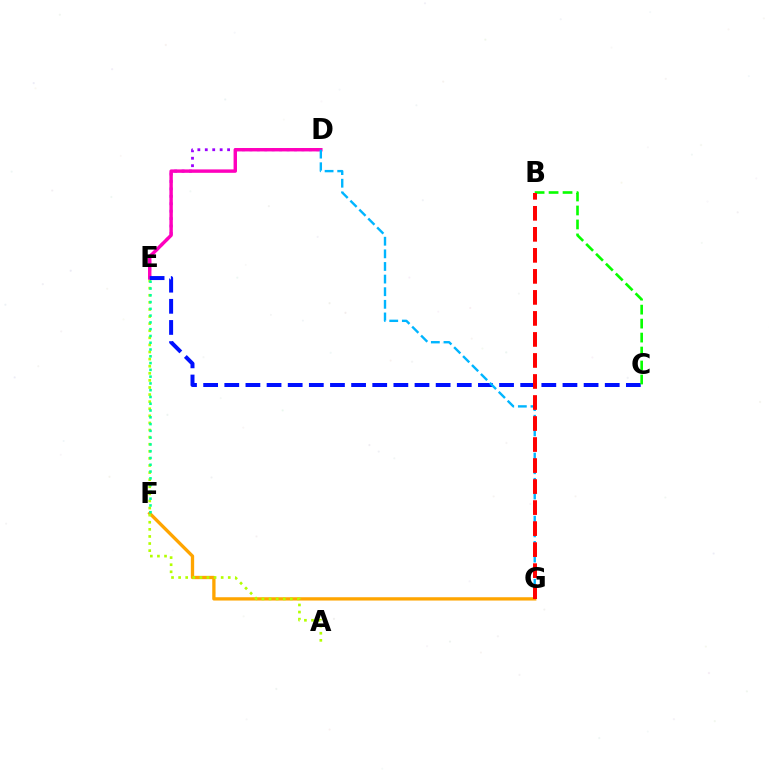{('D', 'E'): [{'color': '#9b00ff', 'line_style': 'dotted', 'thickness': 2.02}, {'color': '#ff00bd', 'line_style': 'solid', 'thickness': 2.46}], ('F', 'G'): [{'color': '#ffa500', 'line_style': 'solid', 'thickness': 2.38}], ('A', 'E'): [{'color': '#b3ff00', 'line_style': 'dotted', 'thickness': 1.93}], ('C', 'E'): [{'color': '#0010ff', 'line_style': 'dashed', 'thickness': 2.87}], ('B', 'C'): [{'color': '#08ff00', 'line_style': 'dashed', 'thickness': 1.9}], ('D', 'G'): [{'color': '#00b5ff', 'line_style': 'dashed', 'thickness': 1.71}], ('B', 'G'): [{'color': '#ff0000', 'line_style': 'dashed', 'thickness': 2.86}], ('E', 'F'): [{'color': '#00ff9d', 'line_style': 'dotted', 'thickness': 1.84}]}